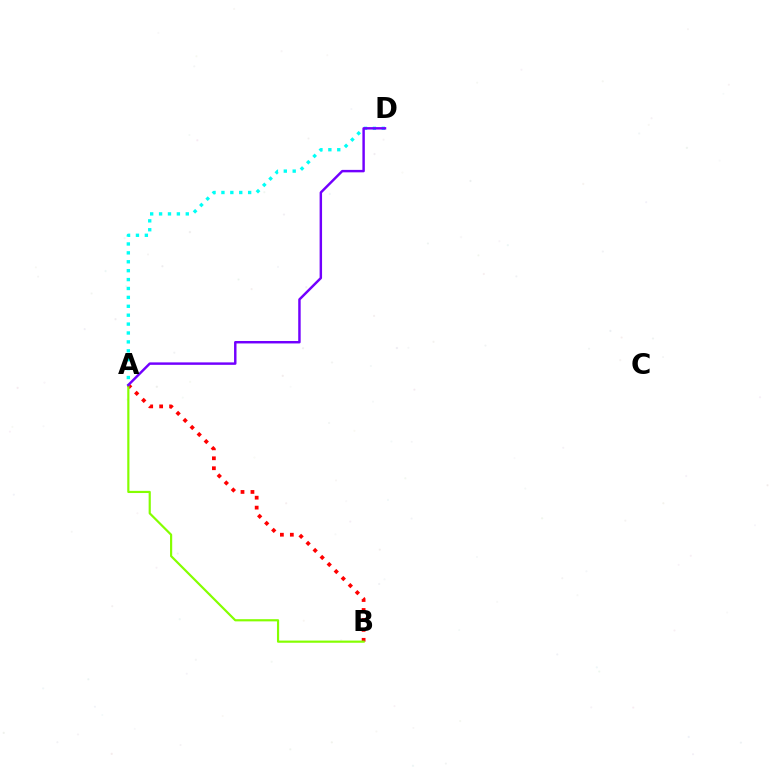{('A', 'B'): [{'color': '#ff0000', 'line_style': 'dotted', 'thickness': 2.7}, {'color': '#84ff00', 'line_style': 'solid', 'thickness': 1.57}], ('A', 'D'): [{'color': '#00fff6', 'line_style': 'dotted', 'thickness': 2.42}, {'color': '#7200ff', 'line_style': 'solid', 'thickness': 1.77}]}